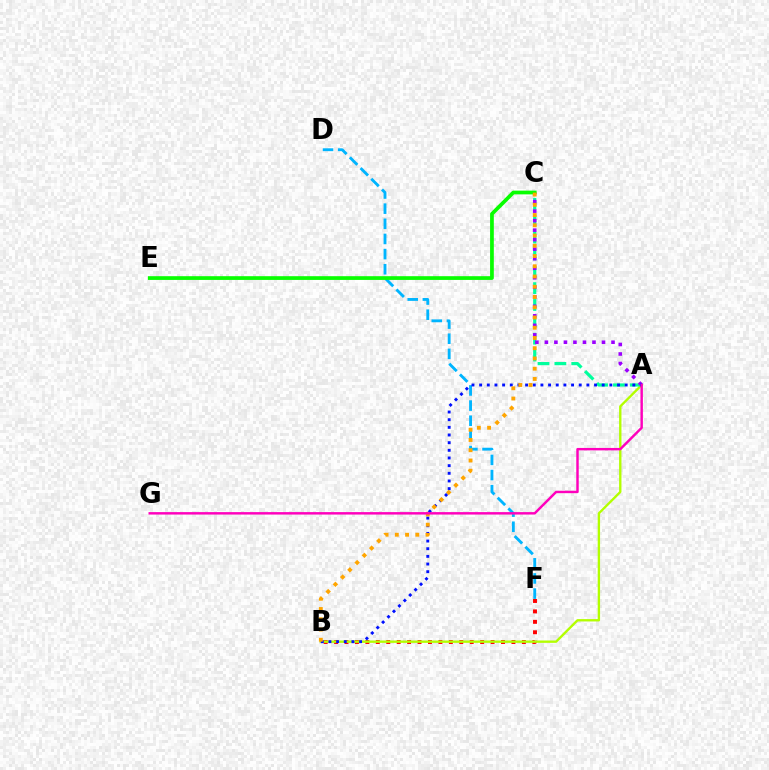{('B', 'F'): [{'color': '#ff0000', 'line_style': 'dotted', 'thickness': 2.83}], ('A', 'B'): [{'color': '#b3ff00', 'line_style': 'solid', 'thickness': 1.7}, {'color': '#0010ff', 'line_style': 'dotted', 'thickness': 2.08}], ('A', 'C'): [{'color': '#00ff9d', 'line_style': 'dashed', 'thickness': 2.29}, {'color': '#9b00ff', 'line_style': 'dotted', 'thickness': 2.59}], ('D', 'F'): [{'color': '#00b5ff', 'line_style': 'dashed', 'thickness': 2.06}], ('C', 'E'): [{'color': '#08ff00', 'line_style': 'solid', 'thickness': 2.69}], ('B', 'C'): [{'color': '#ffa500', 'line_style': 'dotted', 'thickness': 2.78}], ('A', 'G'): [{'color': '#ff00bd', 'line_style': 'solid', 'thickness': 1.76}]}